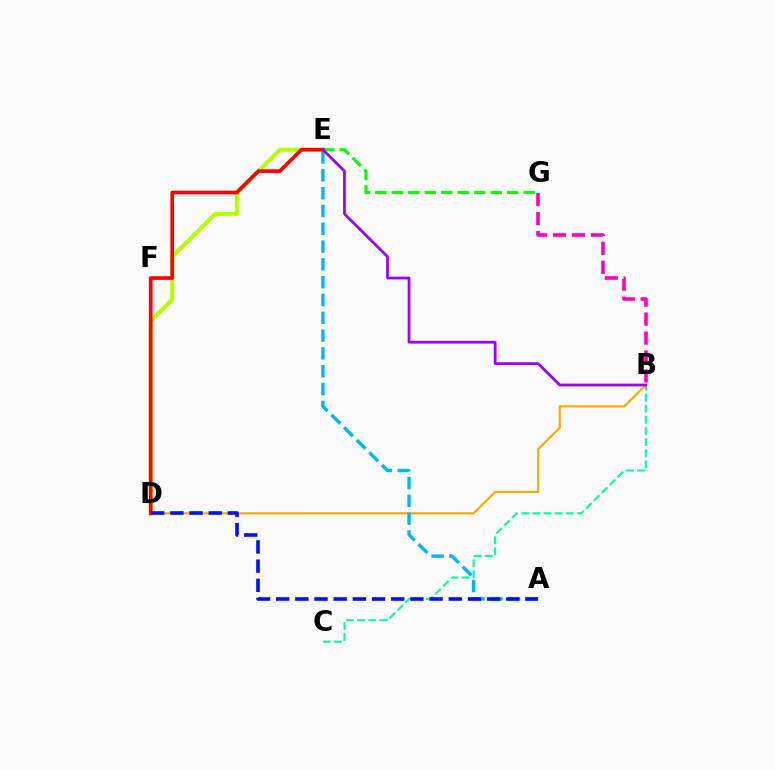{('D', 'E'): [{'color': '#b3ff00', 'line_style': 'solid', 'thickness': 2.88}, {'color': '#ff0000', 'line_style': 'solid', 'thickness': 2.65}], ('B', 'D'): [{'color': '#ffa500', 'line_style': 'solid', 'thickness': 1.52}], ('E', 'G'): [{'color': '#08ff00', 'line_style': 'dashed', 'thickness': 2.24}], ('B', 'C'): [{'color': '#00ff9d', 'line_style': 'dashed', 'thickness': 1.51}], ('B', 'G'): [{'color': '#ff00bd', 'line_style': 'dashed', 'thickness': 2.58}], ('A', 'E'): [{'color': '#00b5ff', 'line_style': 'dashed', 'thickness': 2.42}], ('A', 'D'): [{'color': '#0010ff', 'line_style': 'dashed', 'thickness': 2.61}], ('B', 'E'): [{'color': '#9b00ff', 'line_style': 'solid', 'thickness': 1.98}]}